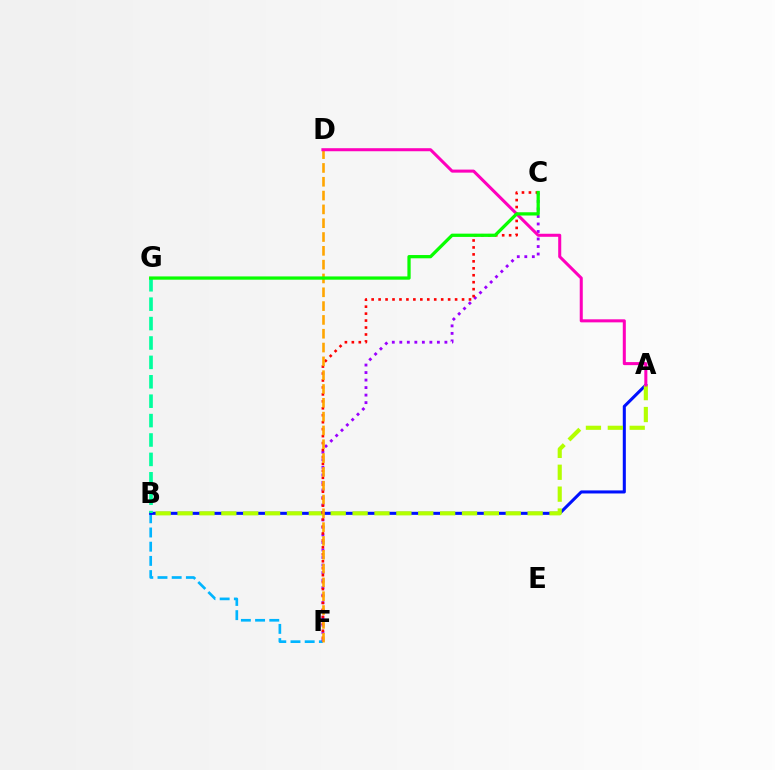{('B', 'F'): [{'color': '#00b5ff', 'line_style': 'dashed', 'thickness': 1.93}], ('A', 'B'): [{'color': '#0010ff', 'line_style': 'solid', 'thickness': 2.2}, {'color': '#b3ff00', 'line_style': 'dashed', 'thickness': 2.97}], ('B', 'G'): [{'color': '#00ff9d', 'line_style': 'dashed', 'thickness': 2.64}], ('C', 'F'): [{'color': '#9b00ff', 'line_style': 'dotted', 'thickness': 2.04}, {'color': '#ff0000', 'line_style': 'dotted', 'thickness': 1.89}], ('D', 'F'): [{'color': '#ffa500', 'line_style': 'dashed', 'thickness': 1.88}], ('A', 'D'): [{'color': '#ff00bd', 'line_style': 'solid', 'thickness': 2.19}], ('C', 'G'): [{'color': '#08ff00', 'line_style': 'solid', 'thickness': 2.35}]}